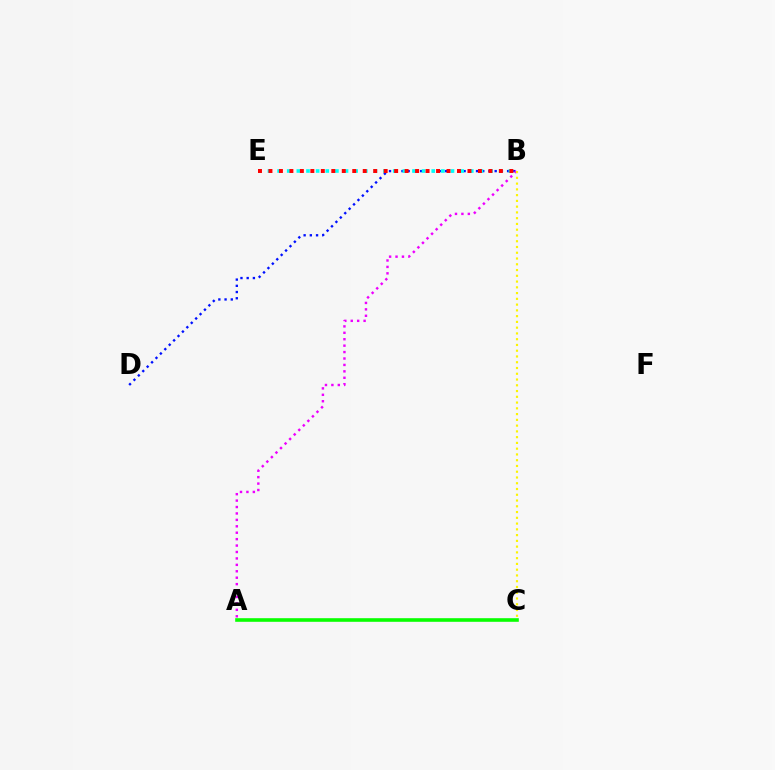{('B', 'D'): [{'color': '#0010ff', 'line_style': 'dotted', 'thickness': 1.69}], ('A', 'B'): [{'color': '#ee00ff', 'line_style': 'dotted', 'thickness': 1.75}], ('B', 'E'): [{'color': '#00fff6', 'line_style': 'dotted', 'thickness': 2.62}, {'color': '#ff0000', 'line_style': 'dotted', 'thickness': 2.85}], ('B', 'C'): [{'color': '#fcf500', 'line_style': 'dotted', 'thickness': 1.57}], ('A', 'C'): [{'color': '#08ff00', 'line_style': 'solid', 'thickness': 2.6}]}